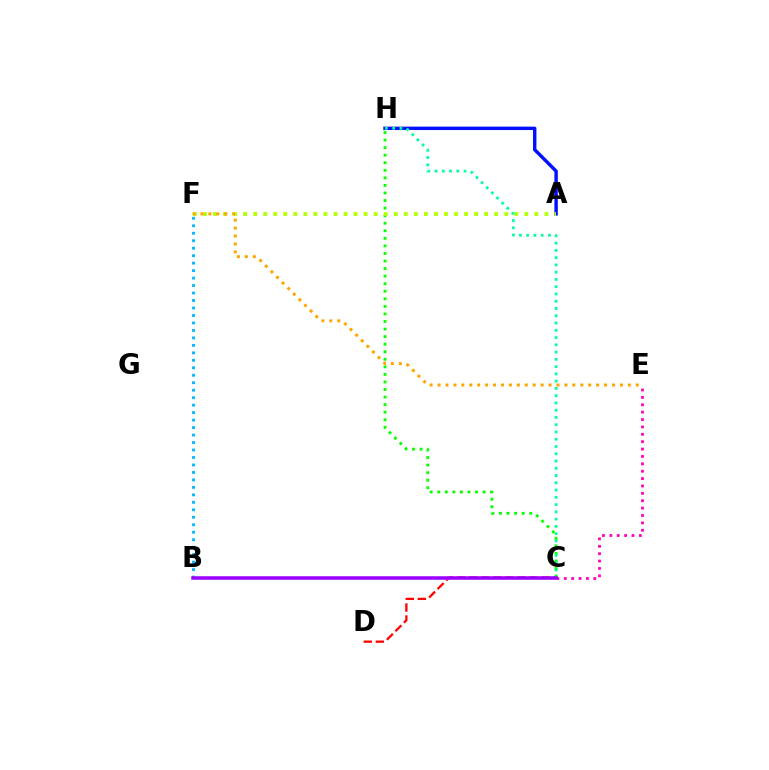{('A', 'H'): [{'color': '#0010ff', 'line_style': 'solid', 'thickness': 2.45}], ('C', 'E'): [{'color': '#ff00bd', 'line_style': 'dotted', 'thickness': 2.01}], ('C', 'H'): [{'color': '#08ff00', 'line_style': 'dotted', 'thickness': 2.05}, {'color': '#00ff9d', 'line_style': 'dotted', 'thickness': 1.97}], ('C', 'D'): [{'color': '#ff0000', 'line_style': 'dashed', 'thickness': 1.64}], ('A', 'F'): [{'color': '#b3ff00', 'line_style': 'dotted', 'thickness': 2.73}], ('B', 'F'): [{'color': '#00b5ff', 'line_style': 'dotted', 'thickness': 2.03}], ('B', 'C'): [{'color': '#9b00ff', 'line_style': 'solid', 'thickness': 2.53}], ('E', 'F'): [{'color': '#ffa500', 'line_style': 'dotted', 'thickness': 2.15}]}